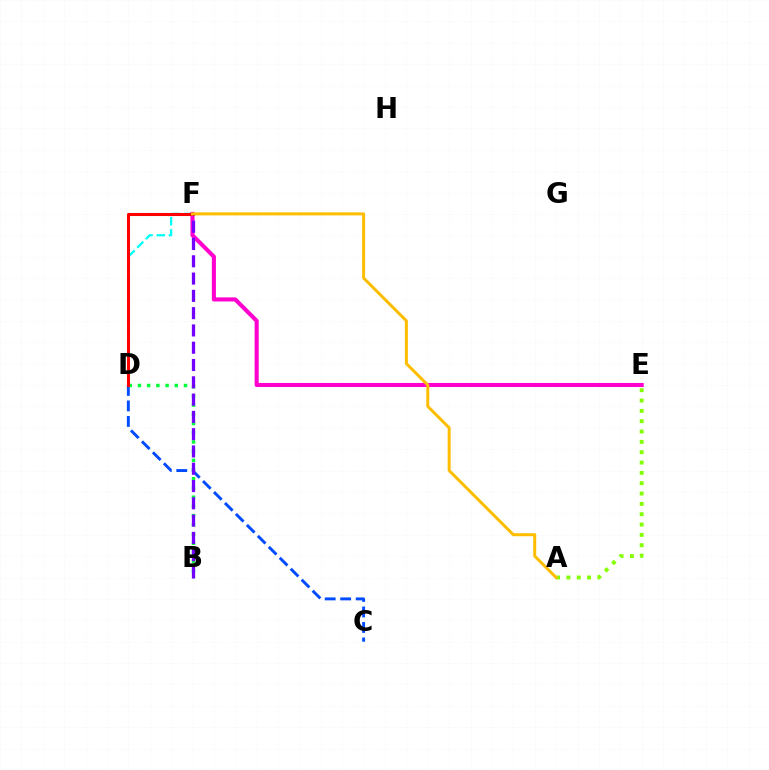{('A', 'E'): [{'color': '#84ff00', 'line_style': 'dotted', 'thickness': 2.81}], ('D', 'F'): [{'color': '#00fff6', 'line_style': 'dashed', 'thickness': 1.66}, {'color': '#ff0000', 'line_style': 'solid', 'thickness': 2.2}], ('C', 'D'): [{'color': '#004bff', 'line_style': 'dashed', 'thickness': 2.11}], ('E', 'F'): [{'color': '#ff00cf', 'line_style': 'solid', 'thickness': 2.93}], ('B', 'D'): [{'color': '#00ff39', 'line_style': 'dotted', 'thickness': 2.5}], ('B', 'F'): [{'color': '#7200ff', 'line_style': 'dashed', 'thickness': 2.35}], ('A', 'F'): [{'color': '#ffbd00', 'line_style': 'solid', 'thickness': 2.16}]}